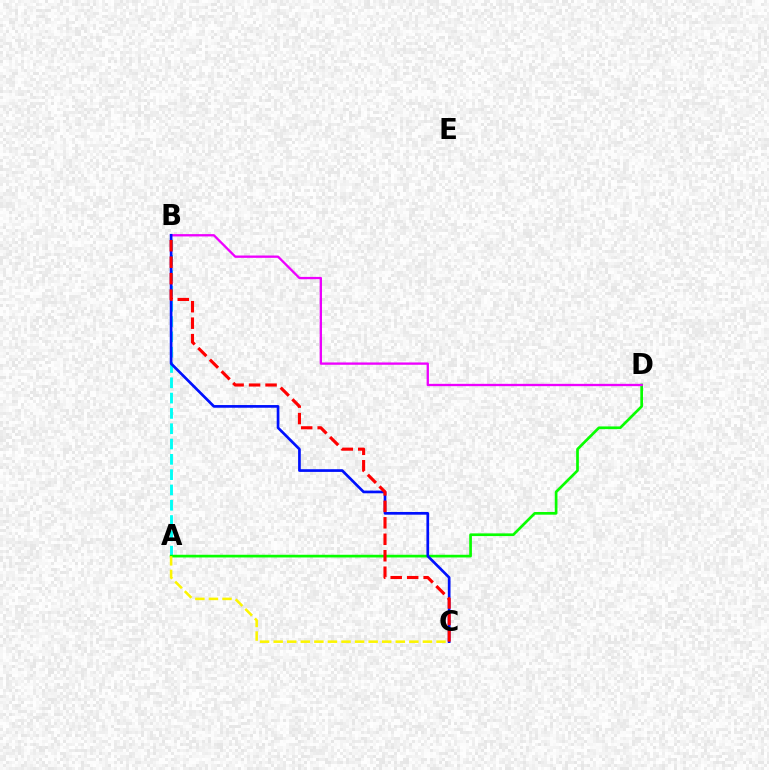{('A', 'B'): [{'color': '#00fff6', 'line_style': 'dashed', 'thickness': 2.08}], ('A', 'D'): [{'color': '#08ff00', 'line_style': 'solid', 'thickness': 1.94}], ('B', 'D'): [{'color': '#ee00ff', 'line_style': 'solid', 'thickness': 1.67}], ('B', 'C'): [{'color': '#0010ff', 'line_style': 'solid', 'thickness': 1.94}, {'color': '#ff0000', 'line_style': 'dashed', 'thickness': 2.24}], ('A', 'C'): [{'color': '#fcf500', 'line_style': 'dashed', 'thickness': 1.84}]}